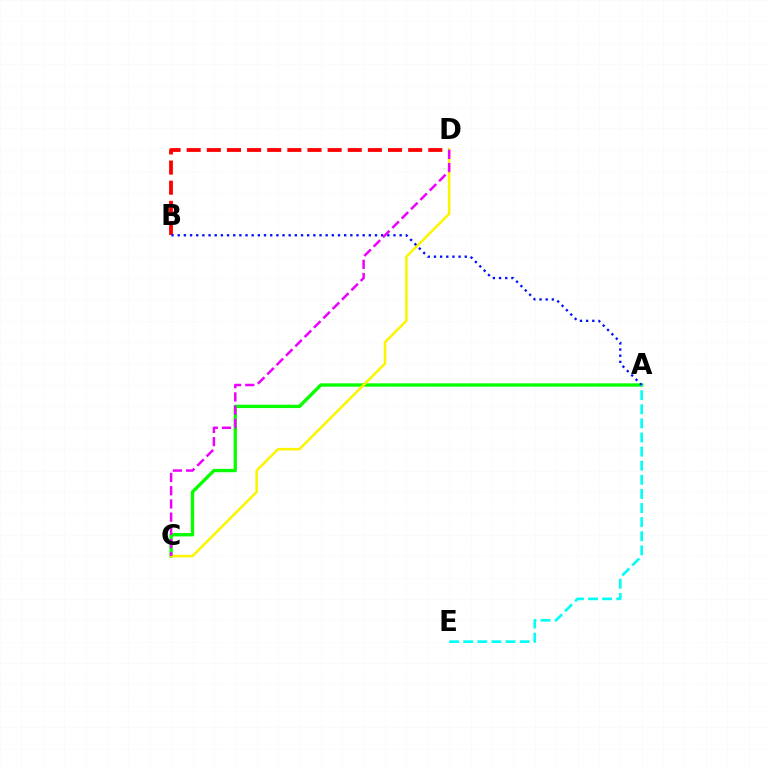{('A', 'C'): [{'color': '#08ff00', 'line_style': 'solid', 'thickness': 2.41}], ('B', 'D'): [{'color': '#ff0000', 'line_style': 'dashed', 'thickness': 2.74}], ('A', 'E'): [{'color': '#00fff6', 'line_style': 'dashed', 'thickness': 1.92}], ('C', 'D'): [{'color': '#fcf500', 'line_style': 'solid', 'thickness': 1.82}, {'color': '#ee00ff', 'line_style': 'dashed', 'thickness': 1.8}], ('A', 'B'): [{'color': '#0010ff', 'line_style': 'dotted', 'thickness': 1.67}]}